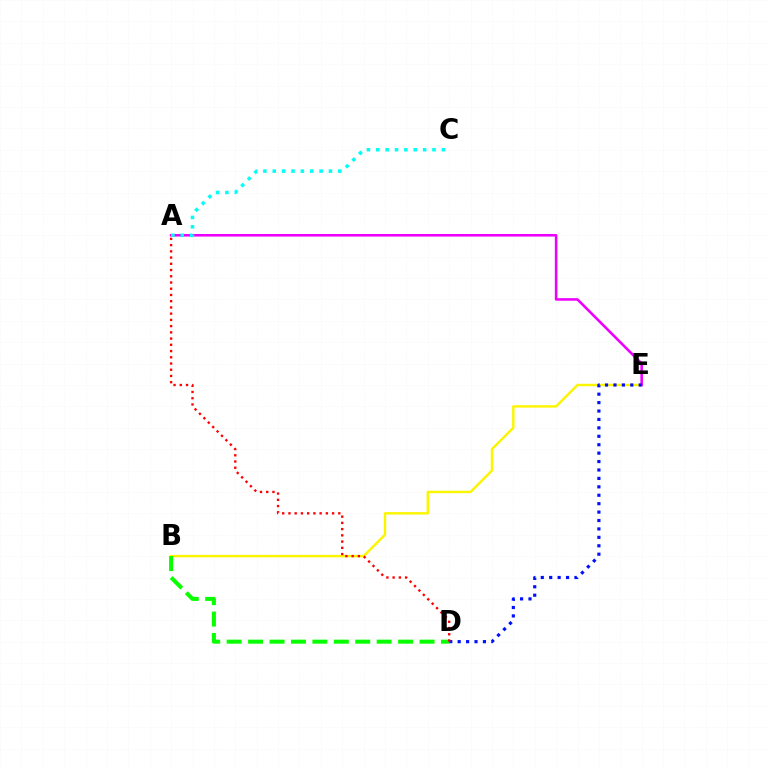{('B', 'E'): [{'color': '#fcf500', 'line_style': 'solid', 'thickness': 1.76}], ('A', 'E'): [{'color': '#ee00ff', 'line_style': 'solid', 'thickness': 1.86}], ('D', 'E'): [{'color': '#0010ff', 'line_style': 'dotted', 'thickness': 2.29}], ('B', 'D'): [{'color': '#08ff00', 'line_style': 'dashed', 'thickness': 2.91}], ('A', 'D'): [{'color': '#ff0000', 'line_style': 'dotted', 'thickness': 1.69}], ('A', 'C'): [{'color': '#00fff6', 'line_style': 'dotted', 'thickness': 2.54}]}